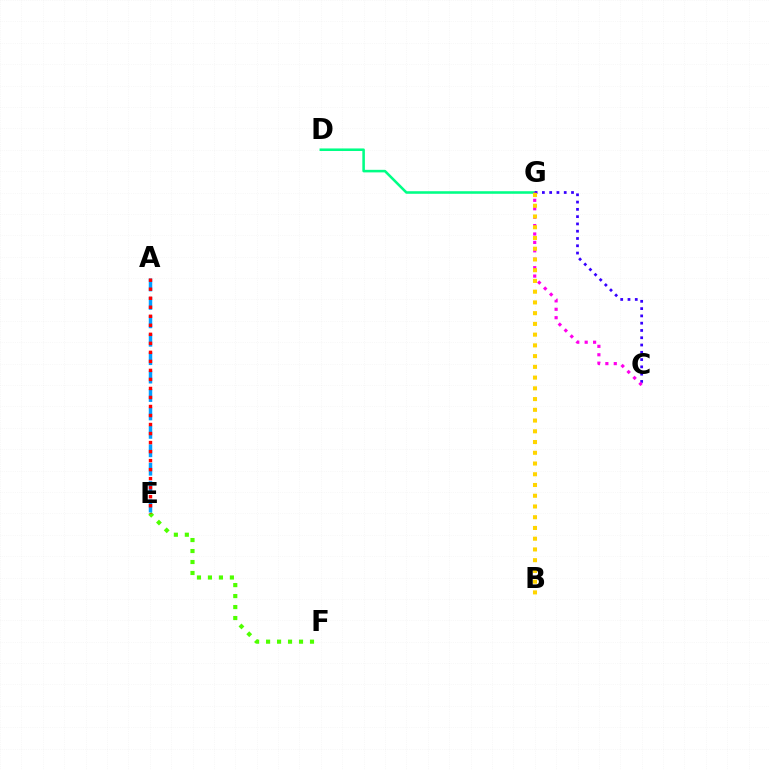{('D', 'G'): [{'color': '#00ff86', 'line_style': 'solid', 'thickness': 1.84}], ('C', 'G'): [{'color': '#3700ff', 'line_style': 'dotted', 'thickness': 1.98}, {'color': '#ff00ed', 'line_style': 'dotted', 'thickness': 2.29}], ('E', 'F'): [{'color': '#4fff00', 'line_style': 'dotted', 'thickness': 2.98}], ('A', 'E'): [{'color': '#009eff', 'line_style': 'dashed', 'thickness': 2.5}, {'color': '#ff0000', 'line_style': 'dotted', 'thickness': 2.45}], ('B', 'G'): [{'color': '#ffd500', 'line_style': 'dotted', 'thickness': 2.92}]}